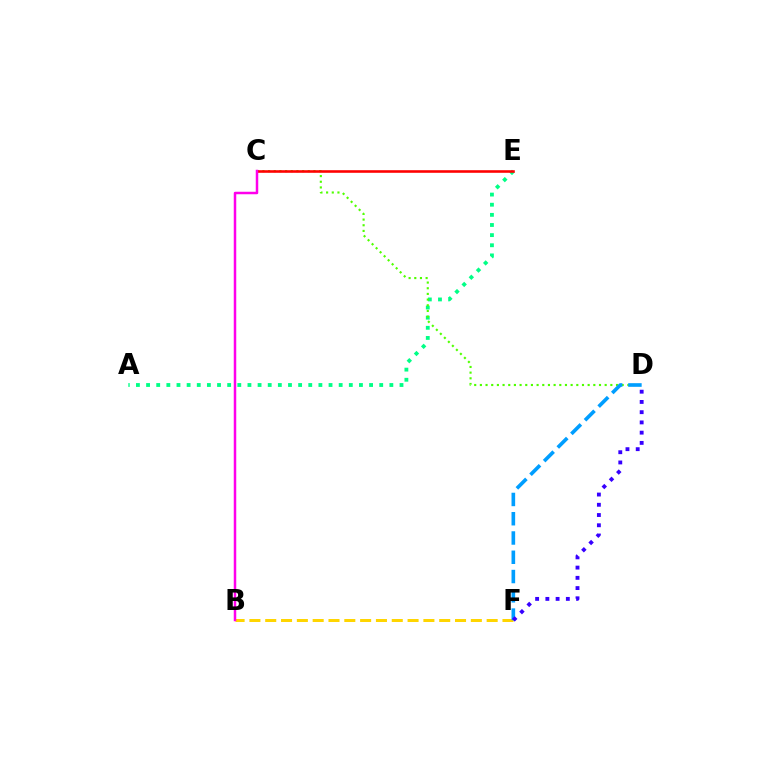{('A', 'E'): [{'color': '#00ff86', 'line_style': 'dotted', 'thickness': 2.75}], ('B', 'F'): [{'color': '#ffd500', 'line_style': 'dashed', 'thickness': 2.15}], ('C', 'D'): [{'color': '#4fff00', 'line_style': 'dotted', 'thickness': 1.54}], ('C', 'E'): [{'color': '#ff0000', 'line_style': 'solid', 'thickness': 1.86}], ('B', 'C'): [{'color': '#ff00ed', 'line_style': 'solid', 'thickness': 1.79}], ('D', 'F'): [{'color': '#009eff', 'line_style': 'dashed', 'thickness': 2.62}, {'color': '#3700ff', 'line_style': 'dotted', 'thickness': 2.78}]}